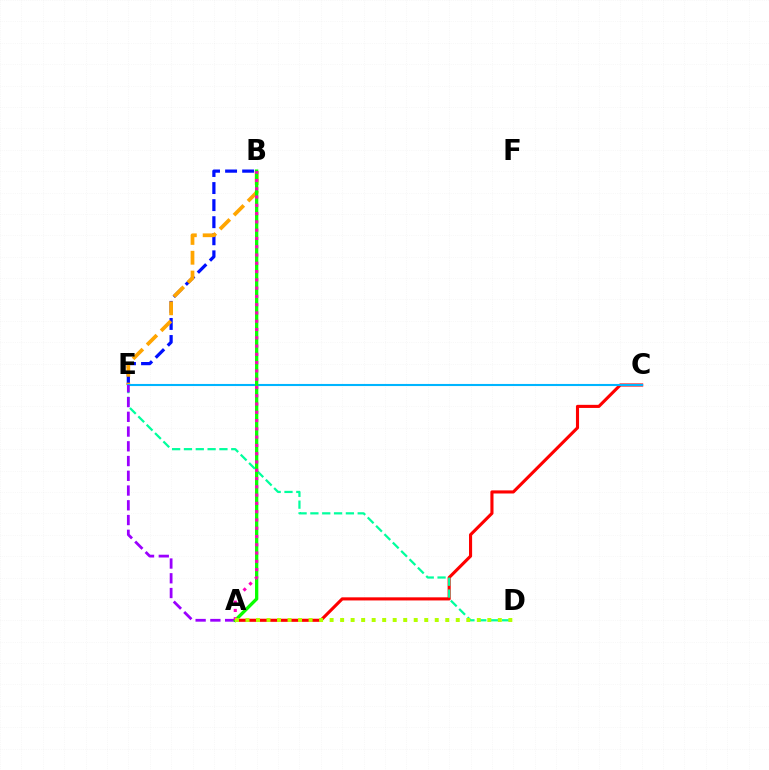{('B', 'E'): [{'color': '#0010ff', 'line_style': 'dashed', 'thickness': 2.32}, {'color': '#ffa500', 'line_style': 'dashed', 'thickness': 2.69}], ('A', 'C'): [{'color': '#ff0000', 'line_style': 'solid', 'thickness': 2.24}], ('D', 'E'): [{'color': '#00ff9d', 'line_style': 'dashed', 'thickness': 1.61}], ('C', 'E'): [{'color': '#00b5ff', 'line_style': 'solid', 'thickness': 1.51}], ('A', 'E'): [{'color': '#9b00ff', 'line_style': 'dashed', 'thickness': 2.0}], ('A', 'B'): [{'color': '#08ff00', 'line_style': 'solid', 'thickness': 2.38}, {'color': '#ff00bd', 'line_style': 'dotted', 'thickness': 2.25}], ('A', 'D'): [{'color': '#b3ff00', 'line_style': 'dotted', 'thickness': 2.86}]}